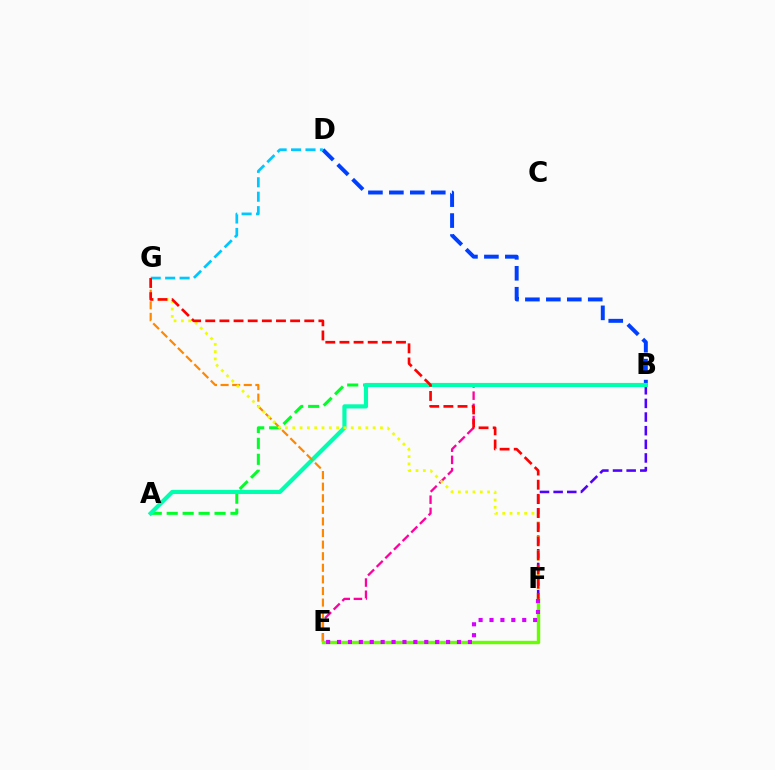{('A', 'B'): [{'color': '#00ff27', 'line_style': 'dashed', 'thickness': 2.17}, {'color': '#00ffaf', 'line_style': 'solid', 'thickness': 3.0}], ('B', 'E'): [{'color': '#ff00a0', 'line_style': 'dashed', 'thickness': 1.66}], ('B', 'F'): [{'color': '#4f00ff', 'line_style': 'dashed', 'thickness': 1.85}], ('B', 'D'): [{'color': '#003fff', 'line_style': 'dashed', 'thickness': 2.85}], ('D', 'G'): [{'color': '#00c7ff', 'line_style': 'dashed', 'thickness': 1.96}], ('E', 'G'): [{'color': '#ff8800', 'line_style': 'dashed', 'thickness': 1.57}], ('F', 'G'): [{'color': '#eeff00', 'line_style': 'dotted', 'thickness': 1.99}, {'color': '#ff0000', 'line_style': 'dashed', 'thickness': 1.92}], ('E', 'F'): [{'color': '#66ff00', 'line_style': 'solid', 'thickness': 2.45}, {'color': '#d600ff', 'line_style': 'dotted', 'thickness': 2.96}]}